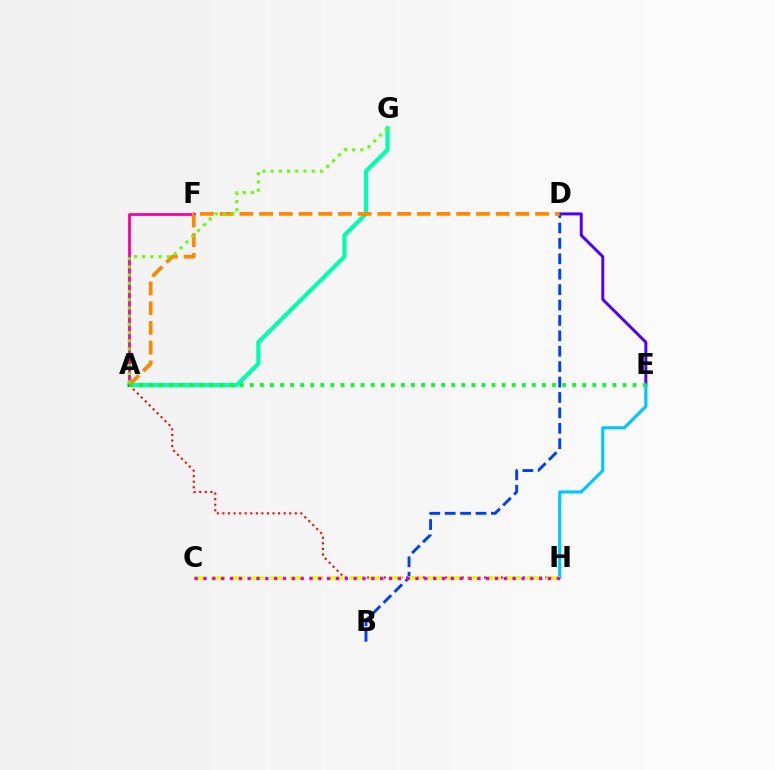{('A', 'G'): [{'color': '#00ffaf', 'line_style': 'solid', 'thickness': 2.99}, {'color': '#66ff00', 'line_style': 'dotted', 'thickness': 2.23}], ('D', 'E'): [{'color': '#4f00ff', 'line_style': 'solid', 'thickness': 2.12}], ('B', 'D'): [{'color': '#003fff', 'line_style': 'dashed', 'thickness': 2.09}], ('A', 'F'): [{'color': '#ff00a0', 'line_style': 'solid', 'thickness': 2.03}], ('A', 'H'): [{'color': '#ff0000', 'line_style': 'dotted', 'thickness': 1.51}], ('A', 'D'): [{'color': '#ff8800', 'line_style': 'dashed', 'thickness': 2.68}], ('E', 'H'): [{'color': '#00c7ff', 'line_style': 'solid', 'thickness': 2.25}], ('C', 'H'): [{'color': '#eeff00', 'line_style': 'dashed', 'thickness': 2.68}, {'color': '#d600ff', 'line_style': 'dotted', 'thickness': 2.4}], ('A', 'E'): [{'color': '#00ff27', 'line_style': 'dotted', 'thickness': 2.74}]}